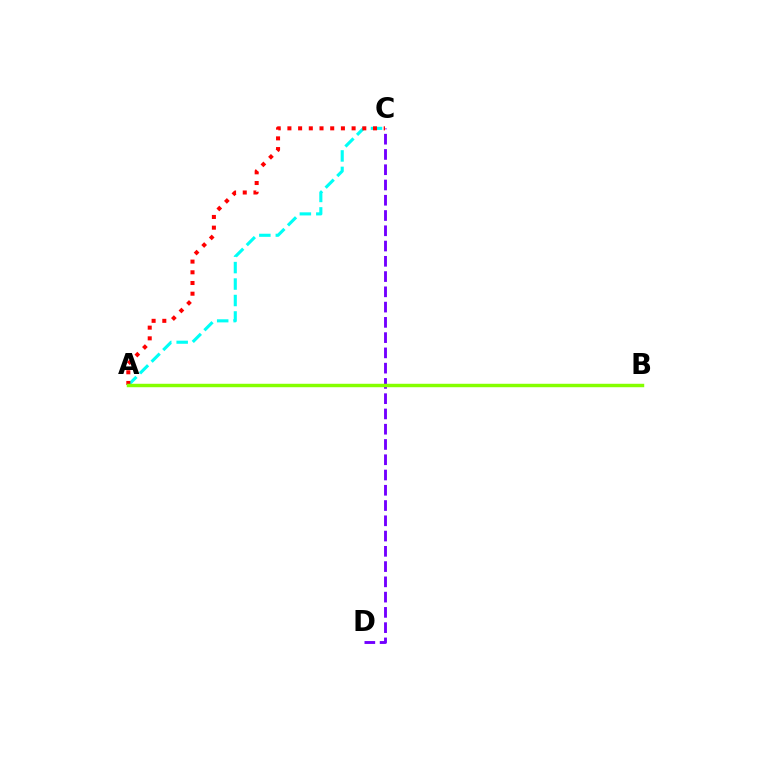{('C', 'D'): [{'color': '#7200ff', 'line_style': 'dashed', 'thickness': 2.07}], ('A', 'C'): [{'color': '#00fff6', 'line_style': 'dashed', 'thickness': 2.24}, {'color': '#ff0000', 'line_style': 'dotted', 'thickness': 2.91}], ('A', 'B'): [{'color': '#84ff00', 'line_style': 'solid', 'thickness': 2.48}]}